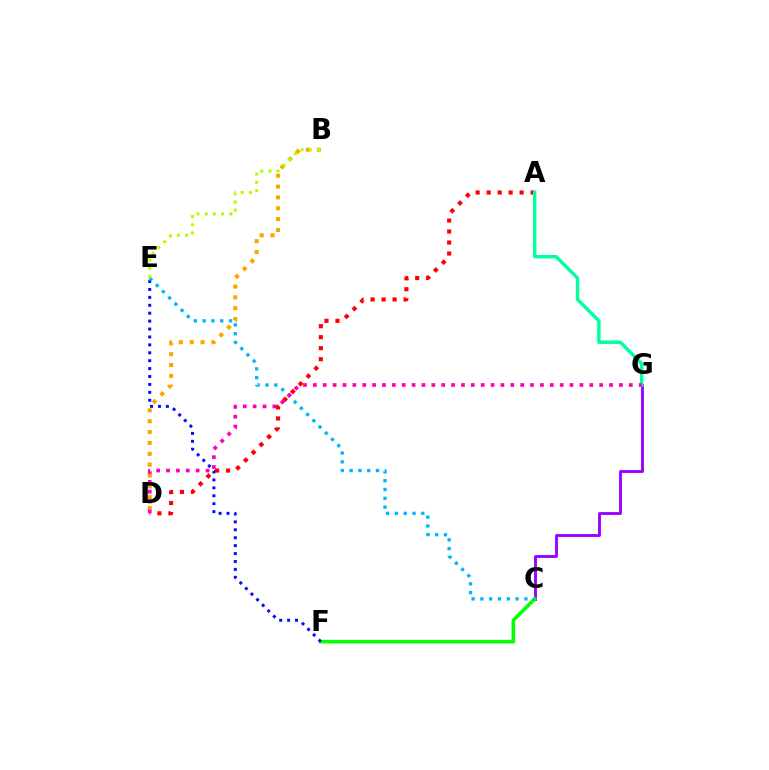{('B', 'D'): [{'color': '#ffa500', 'line_style': 'dotted', 'thickness': 2.95}], ('C', 'G'): [{'color': '#9b00ff', 'line_style': 'solid', 'thickness': 2.06}], ('A', 'D'): [{'color': '#ff0000', 'line_style': 'dotted', 'thickness': 2.99}], ('C', 'F'): [{'color': '#08ff00', 'line_style': 'solid', 'thickness': 2.61}], ('E', 'F'): [{'color': '#0010ff', 'line_style': 'dotted', 'thickness': 2.15}], ('A', 'G'): [{'color': '#00ff9d', 'line_style': 'solid', 'thickness': 2.47}], ('C', 'E'): [{'color': '#00b5ff', 'line_style': 'dotted', 'thickness': 2.39}], ('B', 'E'): [{'color': '#b3ff00', 'line_style': 'dotted', 'thickness': 2.23}], ('D', 'G'): [{'color': '#ff00bd', 'line_style': 'dotted', 'thickness': 2.68}]}